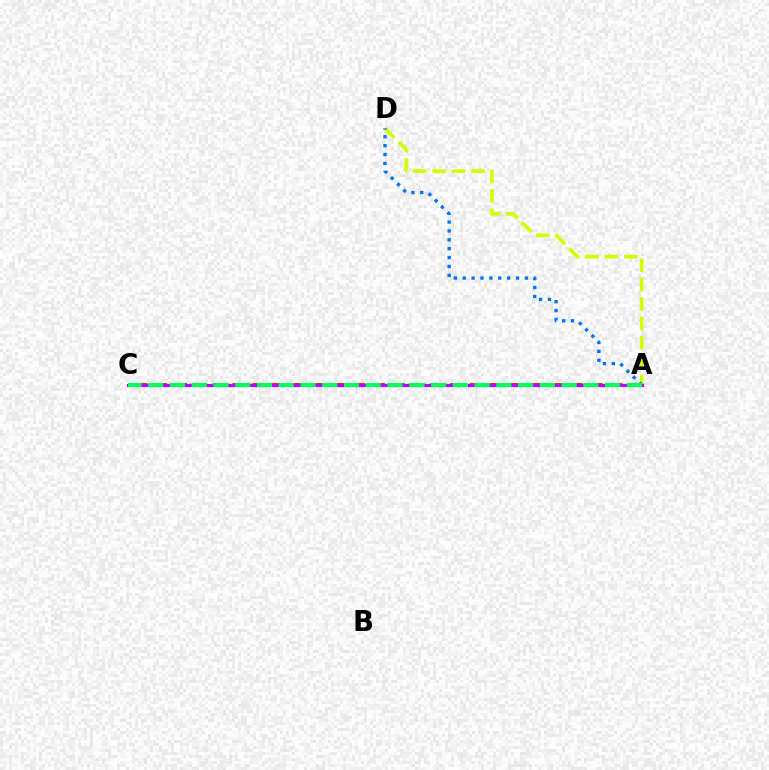{('A', 'C'): [{'color': '#ff0000', 'line_style': 'dashed', 'thickness': 2.69}, {'color': '#b900ff', 'line_style': 'solid', 'thickness': 2.29}, {'color': '#00ff5c', 'line_style': 'dashed', 'thickness': 2.96}], ('A', 'D'): [{'color': '#d1ff00', 'line_style': 'dashed', 'thickness': 2.64}, {'color': '#0074ff', 'line_style': 'dotted', 'thickness': 2.41}]}